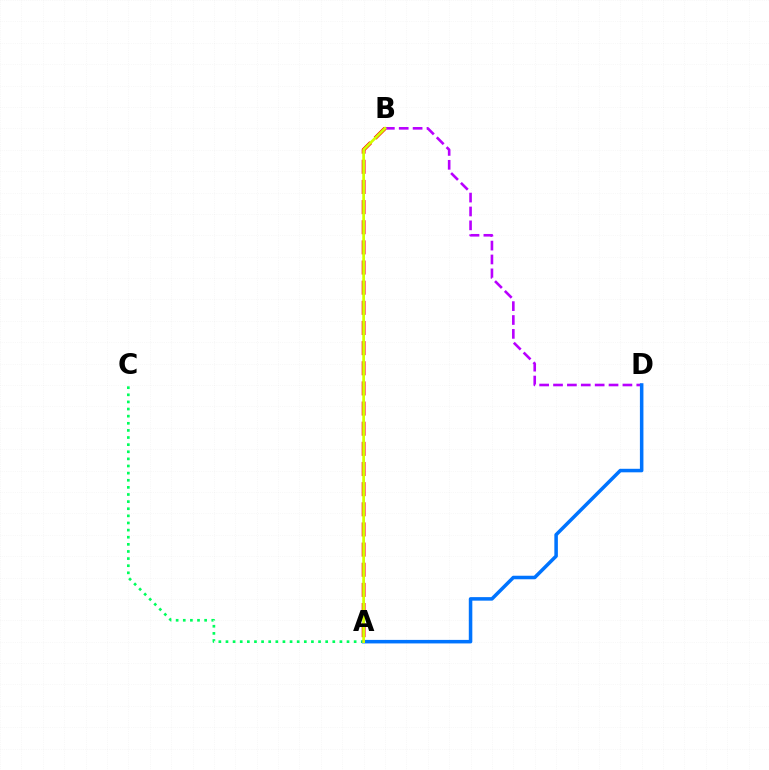{('B', 'D'): [{'color': '#b900ff', 'line_style': 'dashed', 'thickness': 1.89}], ('A', 'B'): [{'color': '#ff0000', 'line_style': 'dashed', 'thickness': 2.74}, {'color': '#d1ff00', 'line_style': 'solid', 'thickness': 1.97}], ('A', 'C'): [{'color': '#00ff5c', 'line_style': 'dotted', 'thickness': 1.93}], ('A', 'D'): [{'color': '#0074ff', 'line_style': 'solid', 'thickness': 2.54}]}